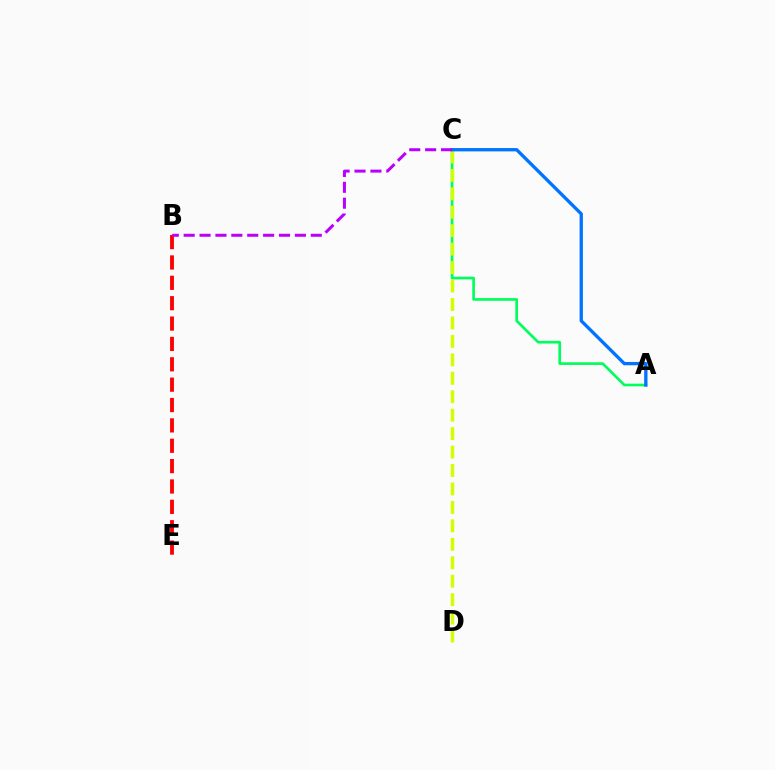{('A', 'C'): [{'color': '#00ff5c', 'line_style': 'solid', 'thickness': 1.93}, {'color': '#0074ff', 'line_style': 'solid', 'thickness': 2.39}], ('B', 'E'): [{'color': '#ff0000', 'line_style': 'dashed', 'thickness': 2.77}], ('C', 'D'): [{'color': '#d1ff00', 'line_style': 'dashed', 'thickness': 2.51}], ('B', 'C'): [{'color': '#b900ff', 'line_style': 'dashed', 'thickness': 2.16}]}